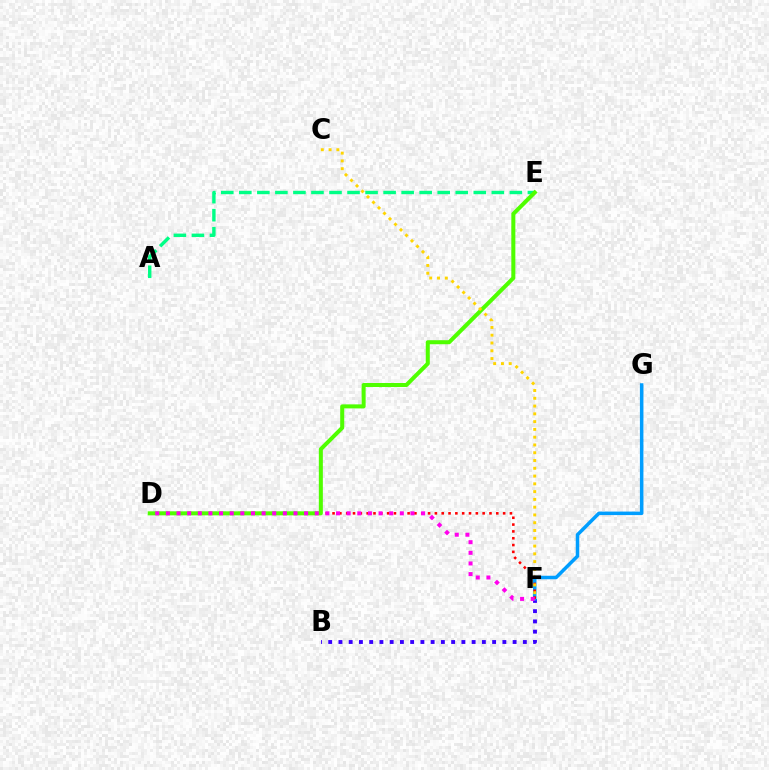{('B', 'F'): [{'color': '#3700ff', 'line_style': 'dotted', 'thickness': 2.78}], ('A', 'E'): [{'color': '#00ff86', 'line_style': 'dashed', 'thickness': 2.45}], ('F', 'G'): [{'color': '#009eff', 'line_style': 'solid', 'thickness': 2.53}], ('D', 'F'): [{'color': '#ff0000', 'line_style': 'dotted', 'thickness': 1.85}, {'color': '#ff00ed', 'line_style': 'dotted', 'thickness': 2.89}], ('D', 'E'): [{'color': '#4fff00', 'line_style': 'solid', 'thickness': 2.9}], ('C', 'F'): [{'color': '#ffd500', 'line_style': 'dotted', 'thickness': 2.11}]}